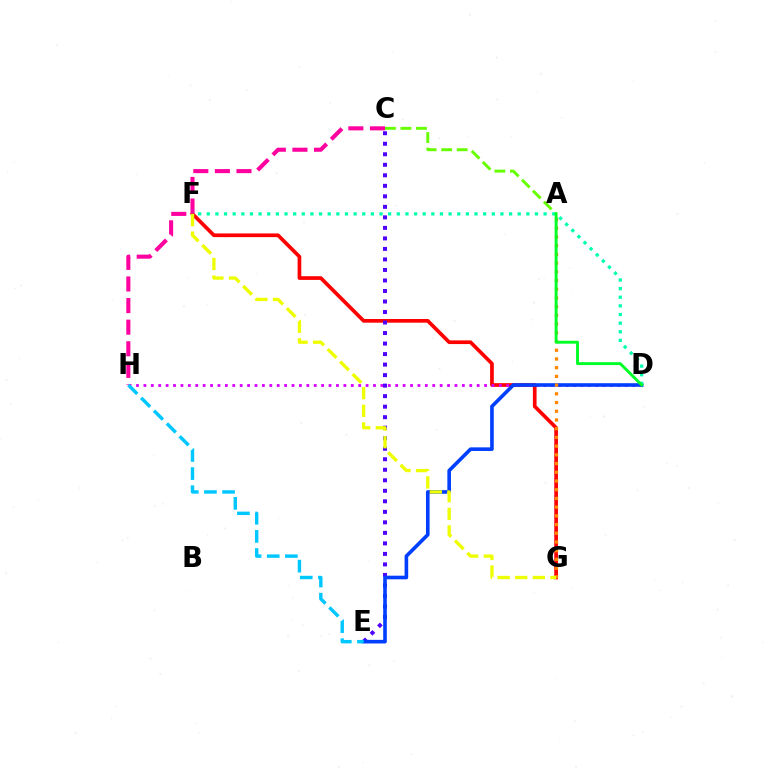{('F', 'G'): [{'color': '#ff0000', 'line_style': 'solid', 'thickness': 2.66}, {'color': '#eeff00', 'line_style': 'dashed', 'thickness': 2.39}], ('D', 'H'): [{'color': '#d600ff', 'line_style': 'dotted', 'thickness': 2.01}], ('C', 'H'): [{'color': '#ff00a0', 'line_style': 'dashed', 'thickness': 2.93}], ('A', 'C'): [{'color': '#66ff00', 'line_style': 'dashed', 'thickness': 2.11}], ('C', 'E'): [{'color': '#4f00ff', 'line_style': 'dotted', 'thickness': 2.86}], ('D', 'E'): [{'color': '#003fff', 'line_style': 'solid', 'thickness': 2.6}], ('E', 'H'): [{'color': '#00c7ff', 'line_style': 'dashed', 'thickness': 2.46}], ('A', 'G'): [{'color': '#ff8800', 'line_style': 'dotted', 'thickness': 2.37}], ('D', 'F'): [{'color': '#00ffaf', 'line_style': 'dotted', 'thickness': 2.35}], ('A', 'D'): [{'color': '#00ff27', 'line_style': 'solid', 'thickness': 2.1}]}